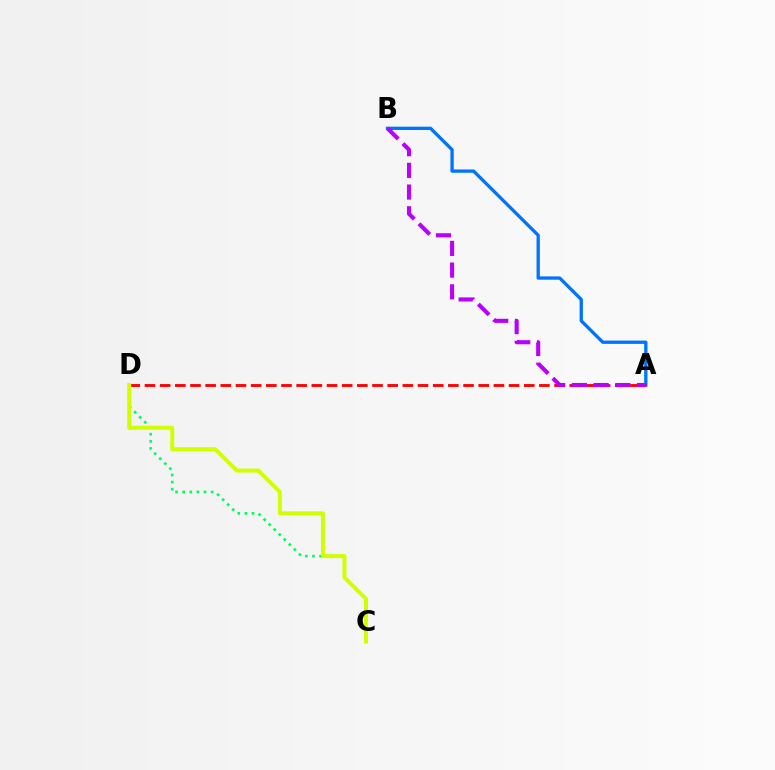{('C', 'D'): [{'color': '#00ff5c', 'line_style': 'dotted', 'thickness': 1.93}, {'color': '#d1ff00', 'line_style': 'solid', 'thickness': 2.86}], ('A', 'B'): [{'color': '#0074ff', 'line_style': 'solid', 'thickness': 2.38}, {'color': '#b900ff', 'line_style': 'dashed', 'thickness': 2.95}], ('A', 'D'): [{'color': '#ff0000', 'line_style': 'dashed', 'thickness': 2.06}]}